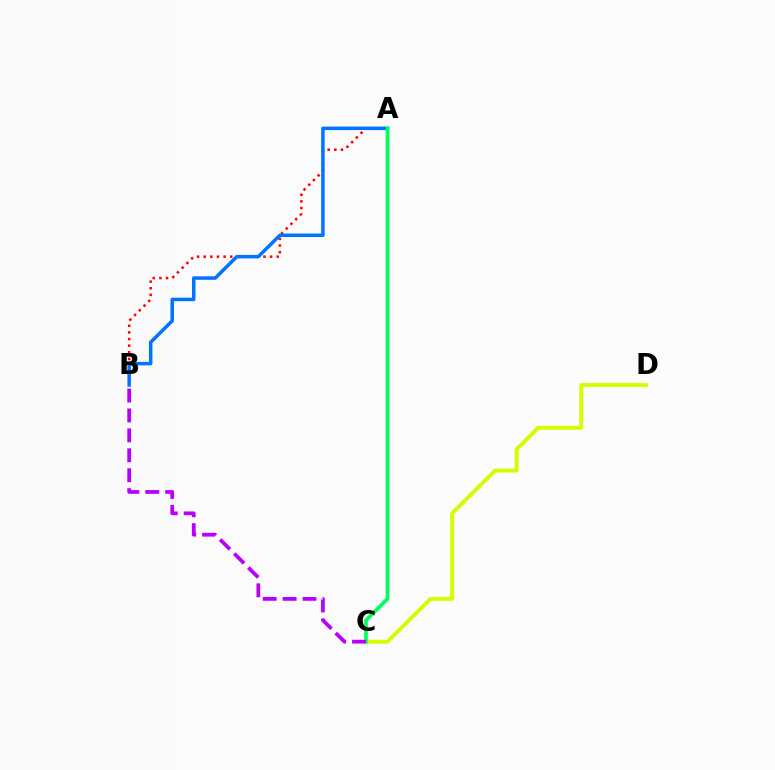{('A', 'B'): [{'color': '#ff0000', 'line_style': 'dotted', 'thickness': 1.8}, {'color': '#0074ff', 'line_style': 'solid', 'thickness': 2.51}], ('C', 'D'): [{'color': '#d1ff00', 'line_style': 'solid', 'thickness': 2.82}], ('A', 'C'): [{'color': '#00ff5c', 'line_style': 'solid', 'thickness': 2.65}], ('B', 'C'): [{'color': '#b900ff', 'line_style': 'dashed', 'thickness': 2.71}]}